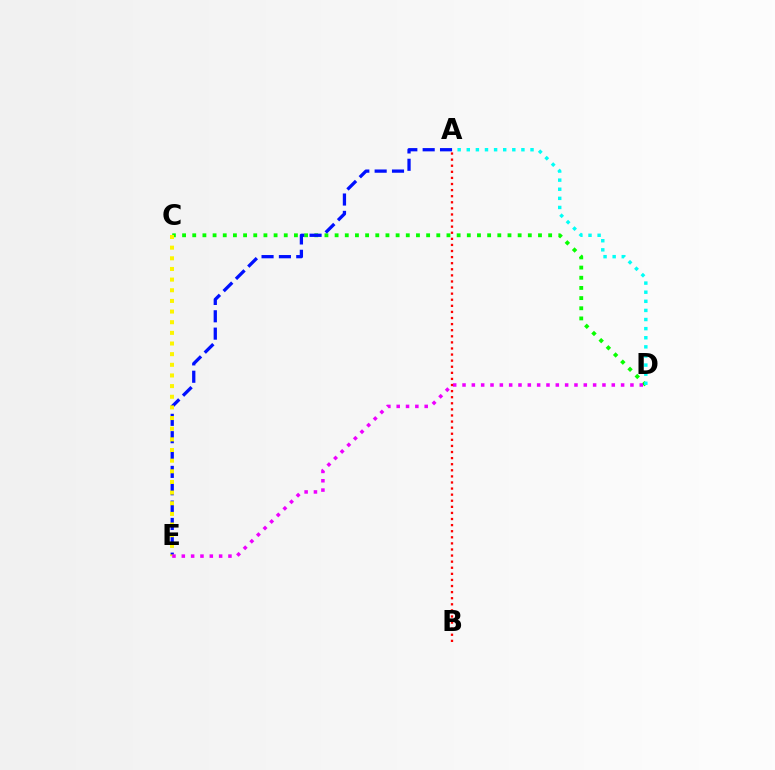{('C', 'D'): [{'color': '#08ff00', 'line_style': 'dotted', 'thickness': 2.76}], ('A', 'E'): [{'color': '#0010ff', 'line_style': 'dashed', 'thickness': 2.36}], ('C', 'E'): [{'color': '#fcf500', 'line_style': 'dotted', 'thickness': 2.89}], ('D', 'E'): [{'color': '#ee00ff', 'line_style': 'dotted', 'thickness': 2.53}], ('A', 'B'): [{'color': '#ff0000', 'line_style': 'dotted', 'thickness': 1.65}], ('A', 'D'): [{'color': '#00fff6', 'line_style': 'dotted', 'thickness': 2.47}]}